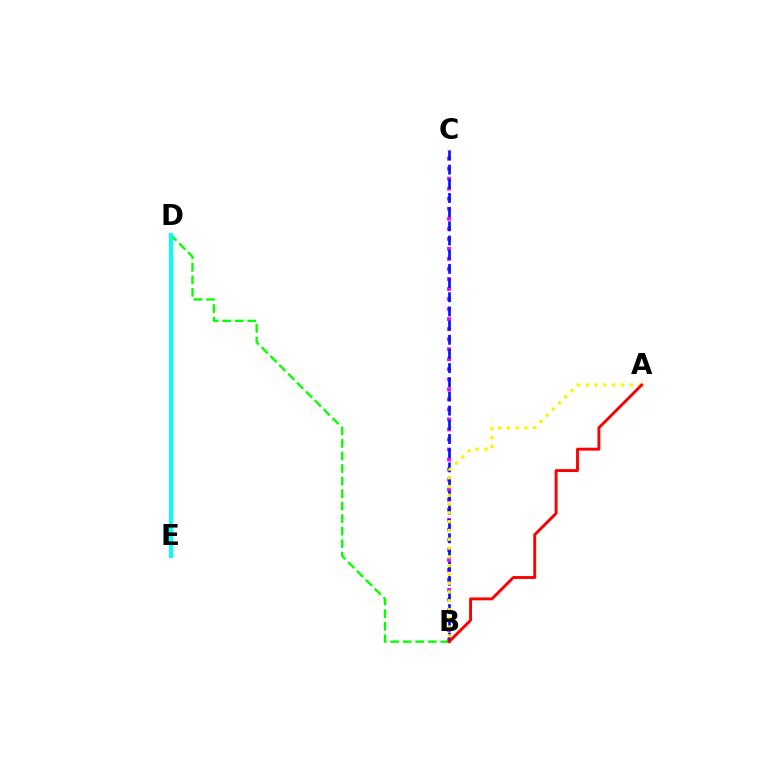{('B', 'C'): [{'color': '#ee00ff', 'line_style': 'dotted', 'thickness': 2.73}, {'color': '#0010ff', 'line_style': 'dashed', 'thickness': 1.93}], ('B', 'D'): [{'color': '#08ff00', 'line_style': 'dashed', 'thickness': 1.7}], ('D', 'E'): [{'color': '#00fff6', 'line_style': 'solid', 'thickness': 2.92}], ('A', 'B'): [{'color': '#fcf500', 'line_style': 'dotted', 'thickness': 2.39}, {'color': '#ff0000', 'line_style': 'solid', 'thickness': 2.09}]}